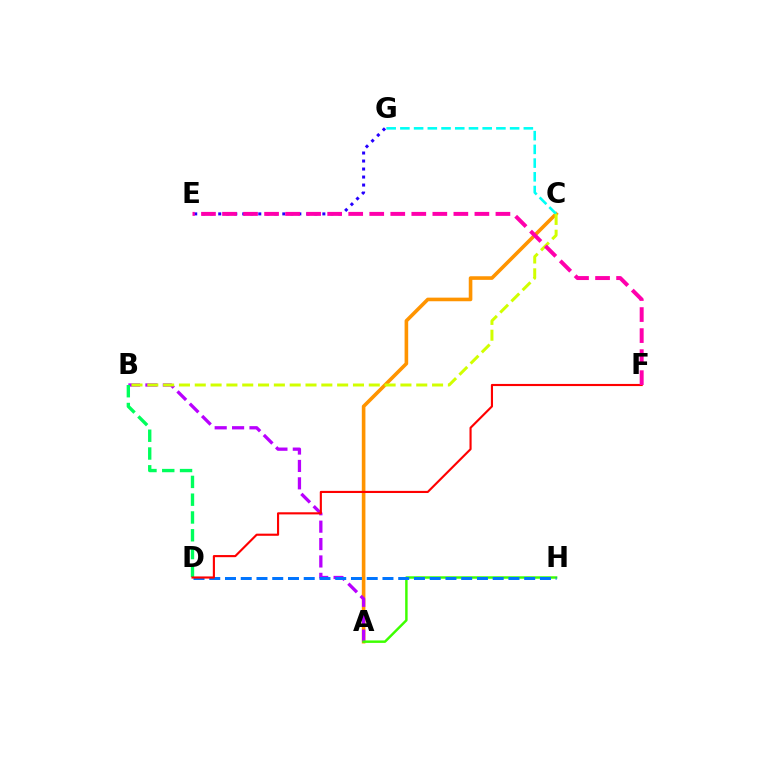{('E', 'G'): [{'color': '#2500ff', 'line_style': 'dotted', 'thickness': 2.18}], ('A', 'C'): [{'color': '#ff9400', 'line_style': 'solid', 'thickness': 2.6}], ('A', 'B'): [{'color': '#b900ff', 'line_style': 'dashed', 'thickness': 2.36}], ('A', 'H'): [{'color': '#3dff00', 'line_style': 'solid', 'thickness': 1.77}], ('D', 'H'): [{'color': '#0074ff', 'line_style': 'dashed', 'thickness': 2.14}], ('B', 'D'): [{'color': '#00ff5c', 'line_style': 'dashed', 'thickness': 2.42}], ('D', 'F'): [{'color': '#ff0000', 'line_style': 'solid', 'thickness': 1.53}], ('C', 'G'): [{'color': '#00fff6', 'line_style': 'dashed', 'thickness': 1.86}], ('B', 'C'): [{'color': '#d1ff00', 'line_style': 'dashed', 'thickness': 2.15}], ('E', 'F'): [{'color': '#ff00ac', 'line_style': 'dashed', 'thickness': 2.86}]}